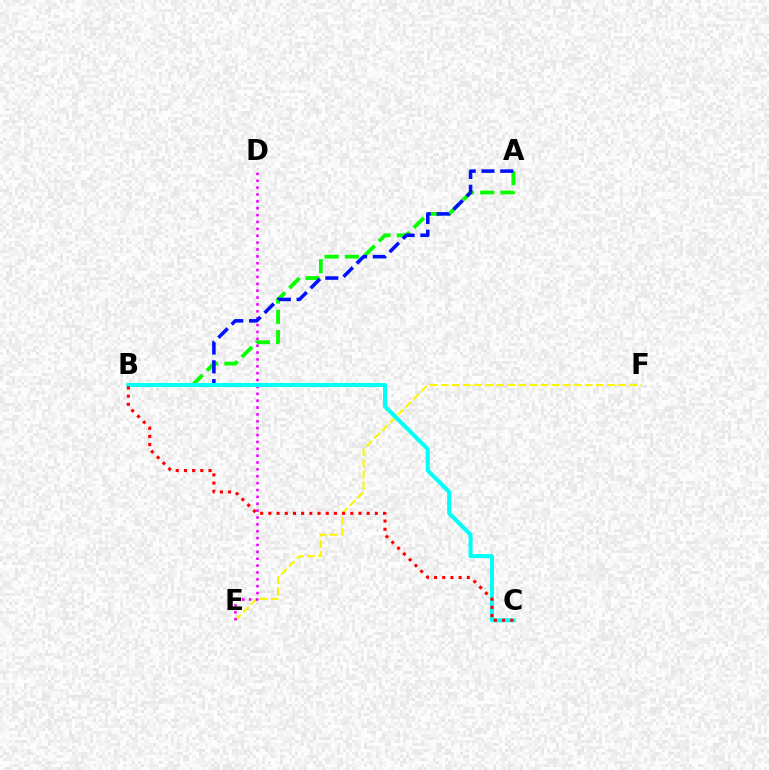{('A', 'B'): [{'color': '#08ff00', 'line_style': 'dashed', 'thickness': 2.75}, {'color': '#0010ff', 'line_style': 'dashed', 'thickness': 2.55}], ('E', 'F'): [{'color': '#fcf500', 'line_style': 'dashed', 'thickness': 1.51}], ('D', 'E'): [{'color': '#ee00ff', 'line_style': 'dotted', 'thickness': 1.87}], ('B', 'C'): [{'color': '#00fff6', 'line_style': 'solid', 'thickness': 2.91}, {'color': '#ff0000', 'line_style': 'dotted', 'thickness': 2.23}]}